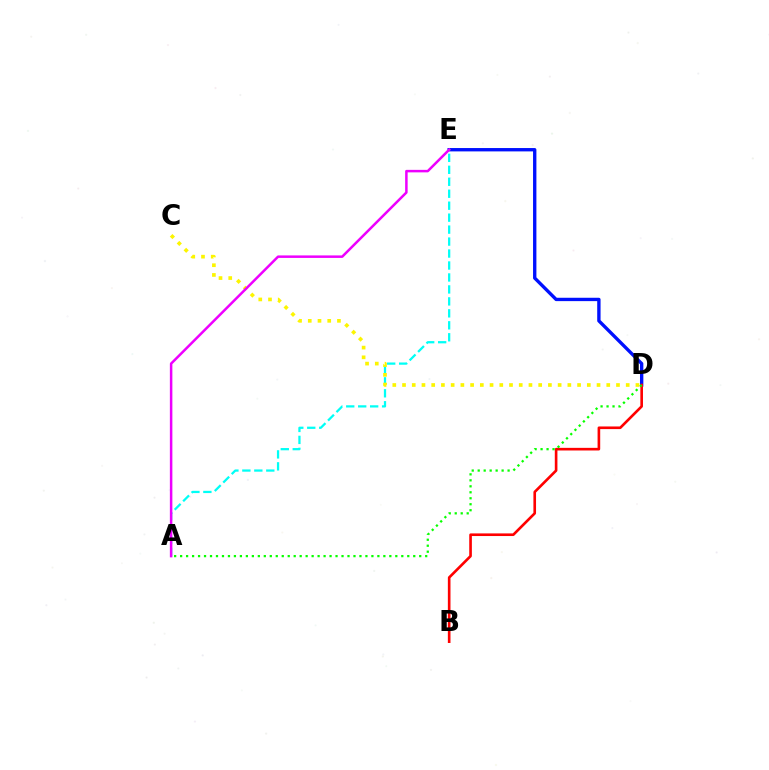{('D', 'E'): [{'color': '#0010ff', 'line_style': 'solid', 'thickness': 2.42}], ('A', 'E'): [{'color': '#00fff6', 'line_style': 'dashed', 'thickness': 1.63}, {'color': '#ee00ff', 'line_style': 'solid', 'thickness': 1.8}], ('C', 'D'): [{'color': '#fcf500', 'line_style': 'dotted', 'thickness': 2.64}], ('B', 'D'): [{'color': '#ff0000', 'line_style': 'solid', 'thickness': 1.9}], ('A', 'D'): [{'color': '#08ff00', 'line_style': 'dotted', 'thickness': 1.62}]}